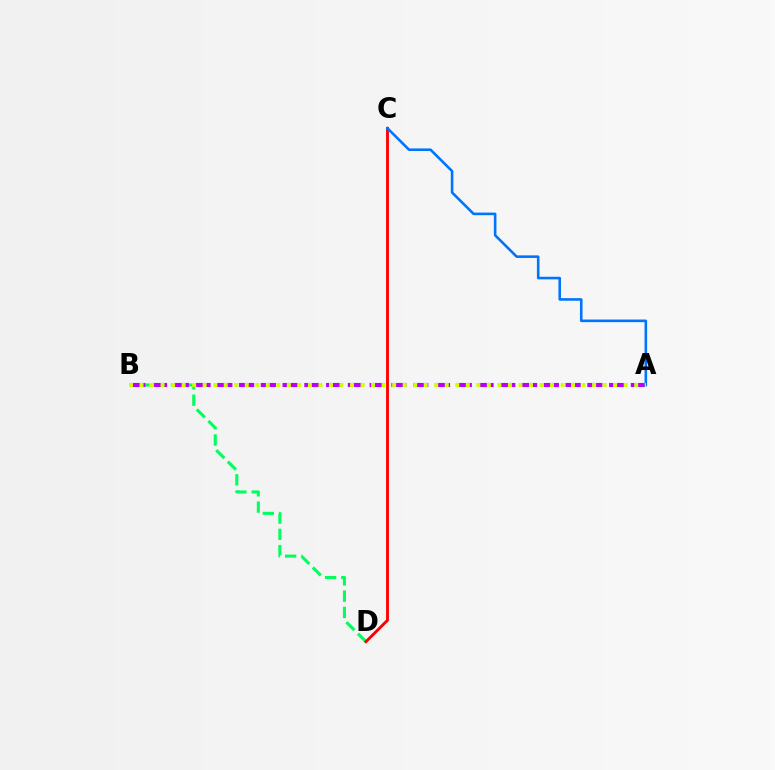{('B', 'D'): [{'color': '#00ff5c', 'line_style': 'dashed', 'thickness': 2.21}], ('A', 'B'): [{'color': '#b900ff', 'line_style': 'dashed', 'thickness': 2.96}, {'color': '#d1ff00', 'line_style': 'dotted', 'thickness': 2.86}], ('C', 'D'): [{'color': '#ff0000', 'line_style': 'solid', 'thickness': 2.07}], ('A', 'C'): [{'color': '#0074ff', 'line_style': 'solid', 'thickness': 1.87}]}